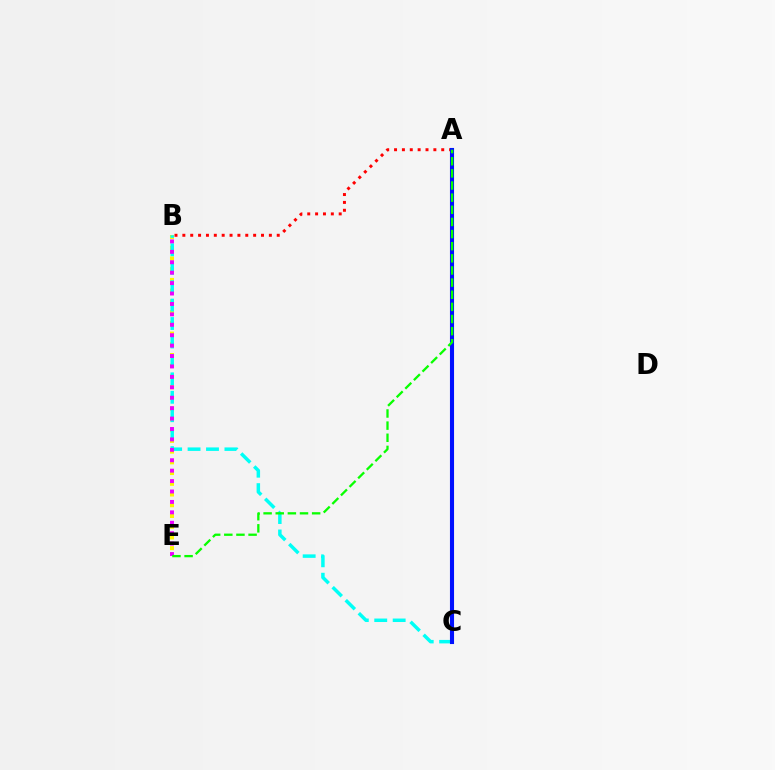{('B', 'E'): [{'color': '#fcf500', 'line_style': 'dotted', 'thickness': 2.91}, {'color': '#ee00ff', 'line_style': 'dotted', 'thickness': 2.83}], ('A', 'B'): [{'color': '#ff0000', 'line_style': 'dotted', 'thickness': 2.14}], ('B', 'C'): [{'color': '#00fff6', 'line_style': 'dashed', 'thickness': 2.5}], ('A', 'C'): [{'color': '#0010ff', 'line_style': 'solid', 'thickness': 2.95}], ('A', 'E'): [{'color': '#08ff00', 'line_style': 'dashed', 'thickness': 1.65}]}